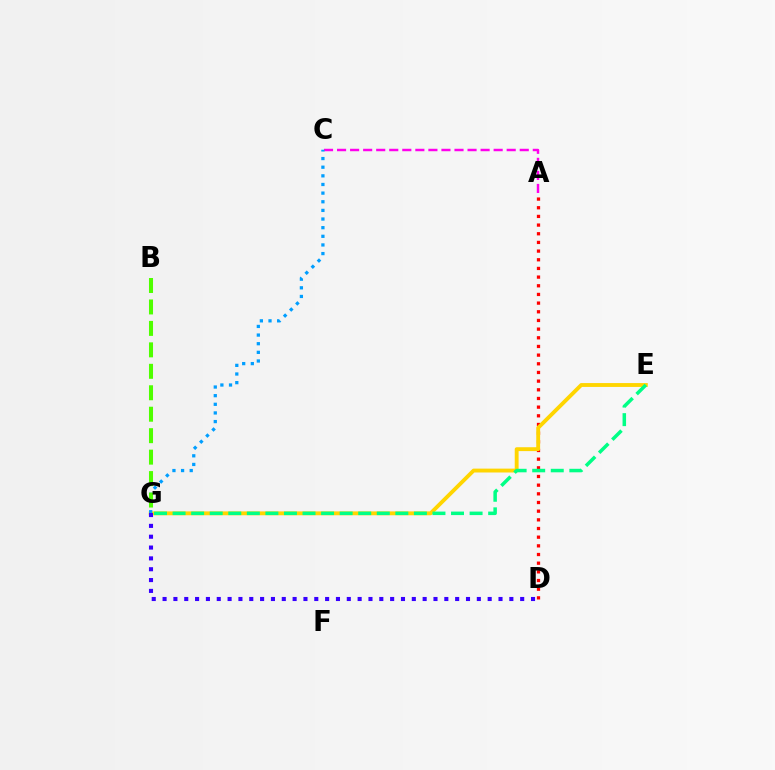{('A', 'D'): [{'color': '#ff0000', 'line_style': 'dotted', 'thickness': 2.36}], ('E', 'G'): [{'color': '#ffd500', 'line_style': 'solid', 'thickness': 2.78}, {'color': '#00ff86', 'line_style': 'dashed', 'thickness': 2.52}], ('A', 'C'): [{'color': '#ff00ed', 'line_style': 'dashed', 'thickness': 1.77}], ('C', 'G'): [{'color': '#009eff', 'line_style': 'dotted', 'thickness': 2.35}], ('B', 'G'): [{'color': '#4fff00', 'line_style': 'dashed', 'thickness': 2.91}], ('D', 'G'): [{'color': '#3700ff', 'line_style': 'dotted', 'thickness': 2.94}]}